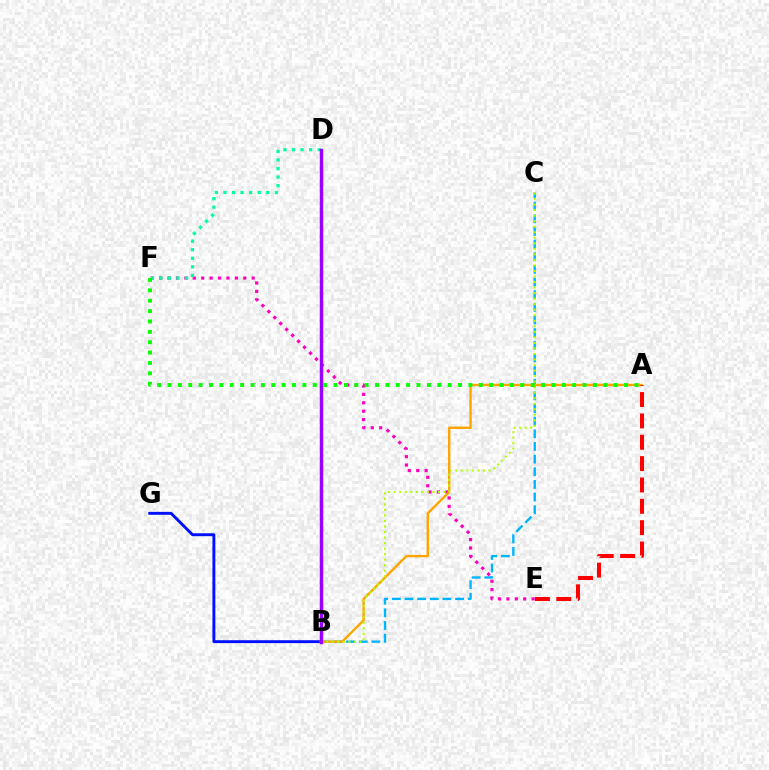{('B', 'C'): [{'color': '#00b5ff', 'line_style': 'dashed', 'thickness': 1.72}, {'color': '#b3ff00', 'line_style': 'dotted', 'thickness': 1.5}], ('E', 'F'): [{'color': '#ff00bd', 'line_style': 'dotted', 'thickness': 2.29}], ('B', 'G'): [{'color': '#0010ff', 'line_style': 'solid', 'thickness': 2.08}], ('D', 'F'): [{'color': '#00ff9d', 'line_style': 'dotted', 'thickness': 2.33}], ('A', 'B'): [{'color': '#ffa500', 'line_style': 'solid', 'thickness': 1.73}], ('B', 'D'): [{'color': '#9b00ff', 'line_style': 'solid', 'thickness': 2.47}], ('A', 'F'): [{'color': '#08ff00', 'line_style': 'dotted', 'thickness': 2.82}], ('A', 'E'): [{'color': '#ff0000', 'line_style': 'dashed', 'thickness': 2.9}]}